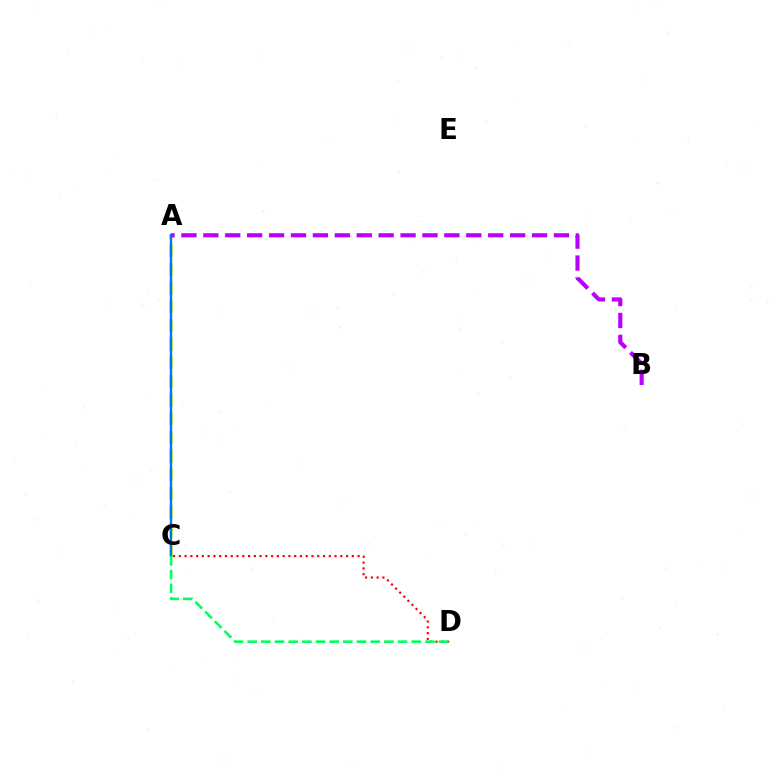{('A', 'C'): [{'color': '#d1ff00', 'line_style': 'dashed', 'thickness': 2.53}, {'color': '#0074ff', 'line_style': 'solid', 'thickness': 1.74}], ('C', 'D'): [{'color': '#ff0000', 'line_style': 'dotted', 'thickness': 1.57}, {'color': '#00ff5c', 'line_style': 'dashed', 'thickness': 1.86}], ('A', 'B'): [{'color': '#b900ff', 'line_style': 'dashed', 'thickness': 2.98}]}